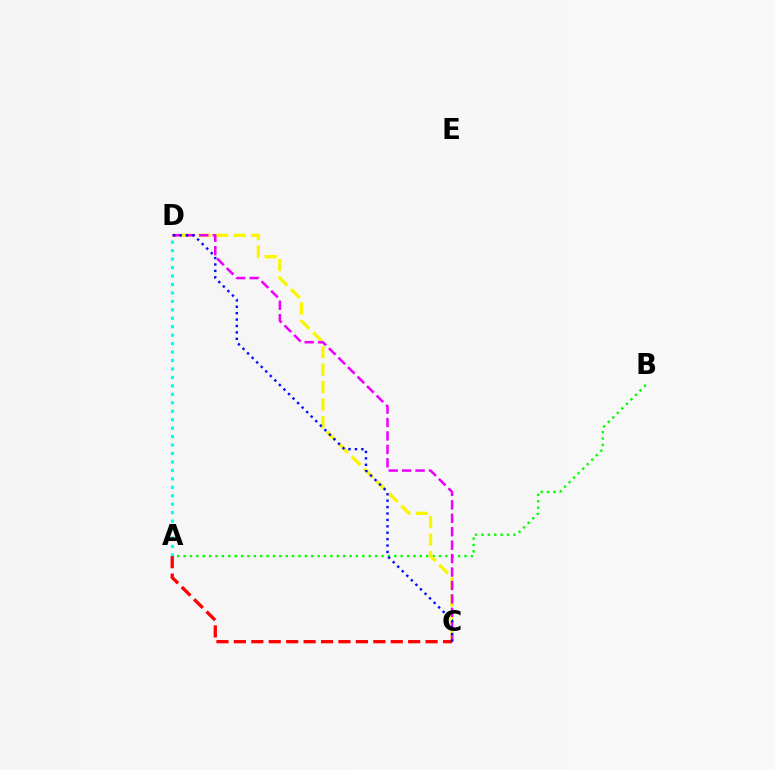{('A', 'B'): [{'color': '#08ff00', 'line_style': 'dotted', 'thickness': 1.74}], ('C', 'D'): [{'color': '#fcf500', 'line_style': 'dashed', 'thickness': 2.38}, {'color': '#ee00ff', 'line_style': 'dashed', 'thickness': 1.83}, {'color': '#0010ff', 'line_style': 'dotted', 'thickness': 1.74}], ('A', 'D'): [{'color': '#00fff6', 'line_style': 'dotted', 'thickness': 2.3}], ('A', 'C'): [{'color': '#ff0000', 'line_style': 'dashed', 'thickness': 2.37}]}